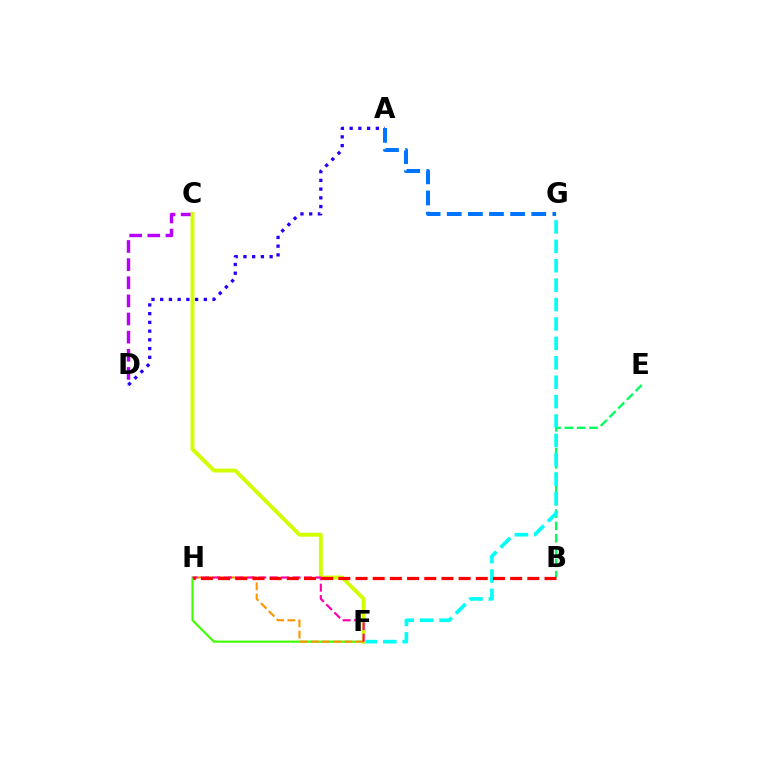{('C', 'D'): [{'color': '#b900ff', 'line_style': 'dashed', 'thickness': 2.46}], ('A', 'D'): [{'color': '#2500ff', 'line_style': 'dotted', 'thickness': 2.37}], ('F', 'H'): [{'color': '#3dff00', 'line_style': 'solid', 'thickness': 1.53}, {'color': '#ff9400', 'line_style': 'dashed', 'thickness': 1.52}, {'color': '#ff00ac', 'line_style': 'dashed', 'thickness': 1.56}], ('B', 'E'): [{'color': '#00ff5c', 'line_style': 'dashed', 'thickness': 1.67}], ('F', 'G'): [{'color': '#00fff6', 'line_style': 'dashed', 'thickness': 2.64}], ('C', 'F'): [{'color': '#d1ff00', 'line_style': 'solid', 'thickness': 2.8}], ('A', 'G'): [{'color': '#0074ff', 'line_style': 'dashed', 'thickness': 2.87}], ('B', 'H'): [{'color': '#ff0000', 'line_style': 'dashed', 'thickness': 2.33}]}